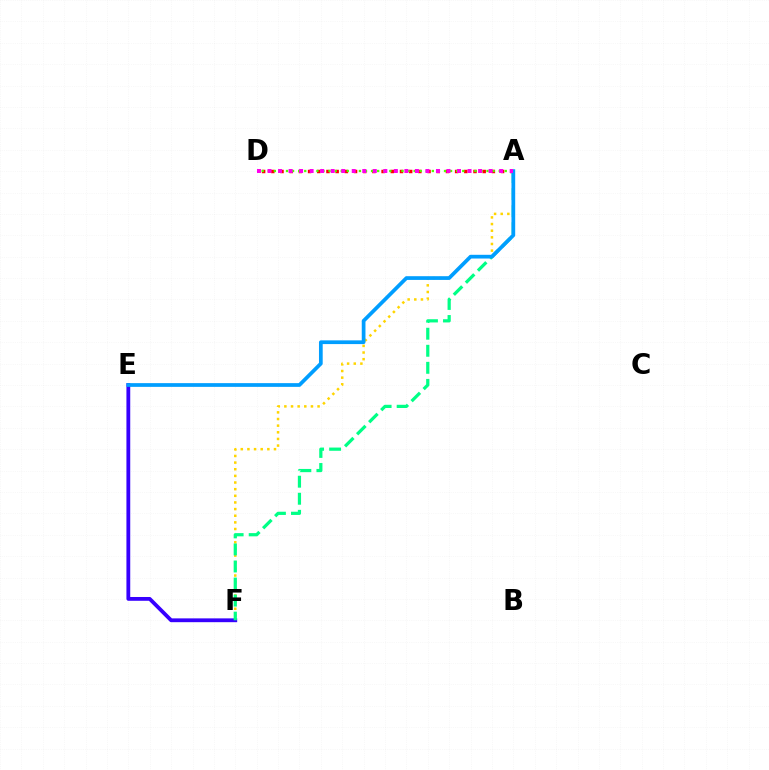{('A', 'F'): [{'color': '#ffd500', 'line_style': 'dotted', 'thickness': 1.8}, {'color': '#00ff86', 'line_style': 'dashed', 'thickness': 2.32}], ('E', 'F'): [{'color': '#3700ff', 'line_style': 'solid', 'thickness': 2.74}], ('A', 'D'): [{'color': '#ff0000', 'line_style': 'dotted', 'thickness': 2.5}, {'color': '#4fff00', 'line_style': 'dotted', 'thickness': 1.65}, {'color': '#ff00ed', 'line_style': 'dotted', 'thickness': 2.86}], ('A', 'E'): [{'color': '#009eff', 'line_style': 'solid', 'thickness': 2.68}]}